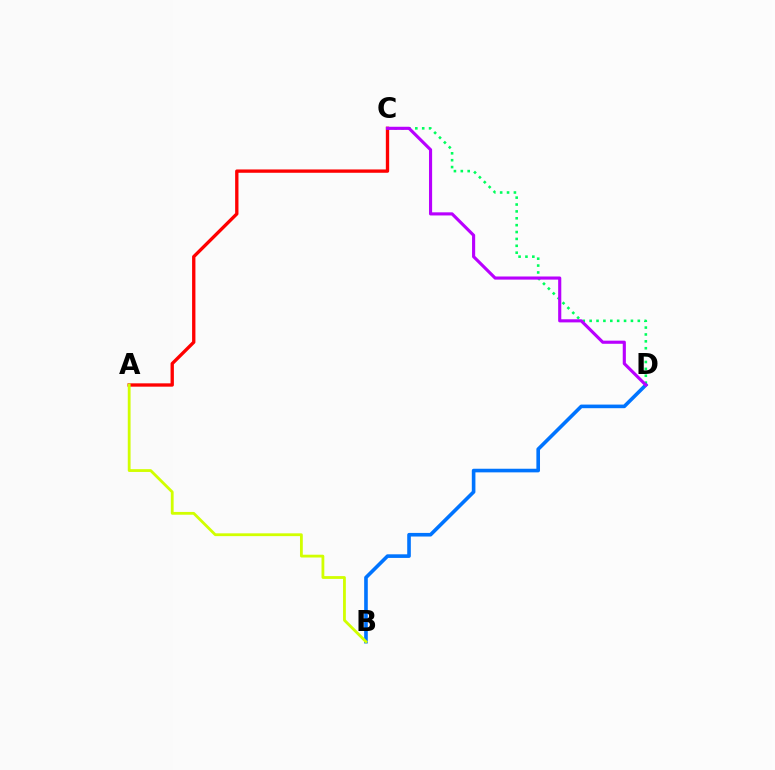{('C', 'D'): [{'color': '#00ff5c', 'line_style': 'dotted', 'thickness': 1.87}, {'color': '#b900ff', 'line_style': 'solid', 'thickness': 2.25}], ('B', 'D'): [{'color': '#0074ff', 'line_style': 'solid', 'thickness': 2.6}], ('A', 'C'): [{'color': '#ff0000', 'line_style': 'solid', 'thickness': 2.4}], ('A', 'B'): [{'color': '#d1ff00', 'line_style': 'solid', 'thickness': 2.01}]}